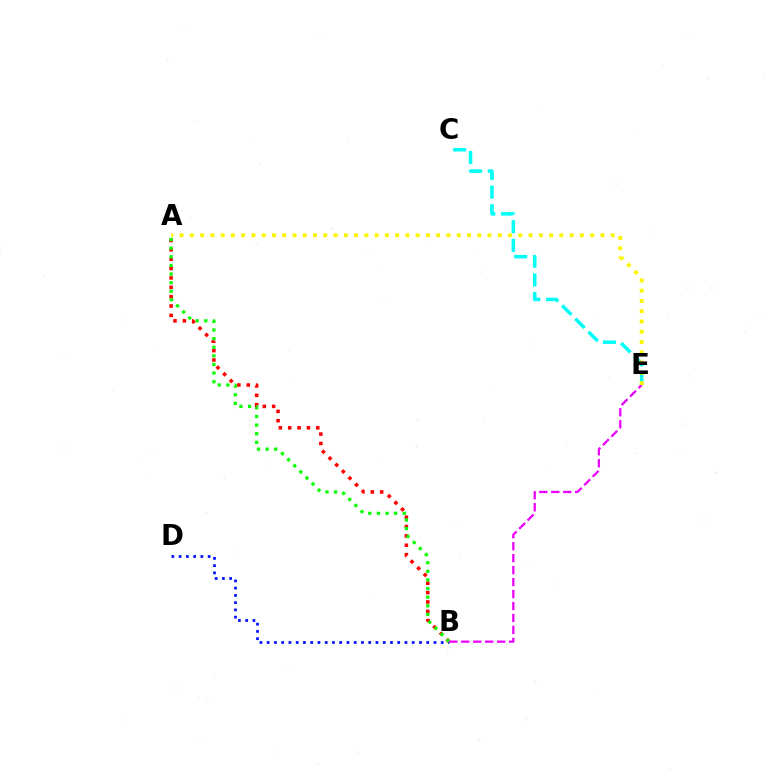{('A', 'B'): [{'color': '#ff0000', 'line_style': 'dotted', 'thickness': 2.54}, {'color': '#08ff00', 'line_style': 'dotted', 'thickness': 2.34}], ('B', 'D'): [{'color': '#0010ff', 'line_style': 'dotted', 'thickness': 1.97}], ('C', 'E'): [{'color': '#00fff6', 'line_style': 'dashed', 'thickness': 2.53}], ('B', 'E'): [{'color': '#ee00ff', 'line_style': 'dashed', 'thickness': 1.62}], ('A', 'E'): [{'color': '#fcf500', 'line_style': 'dotted', 'thickness': 2.79}]}